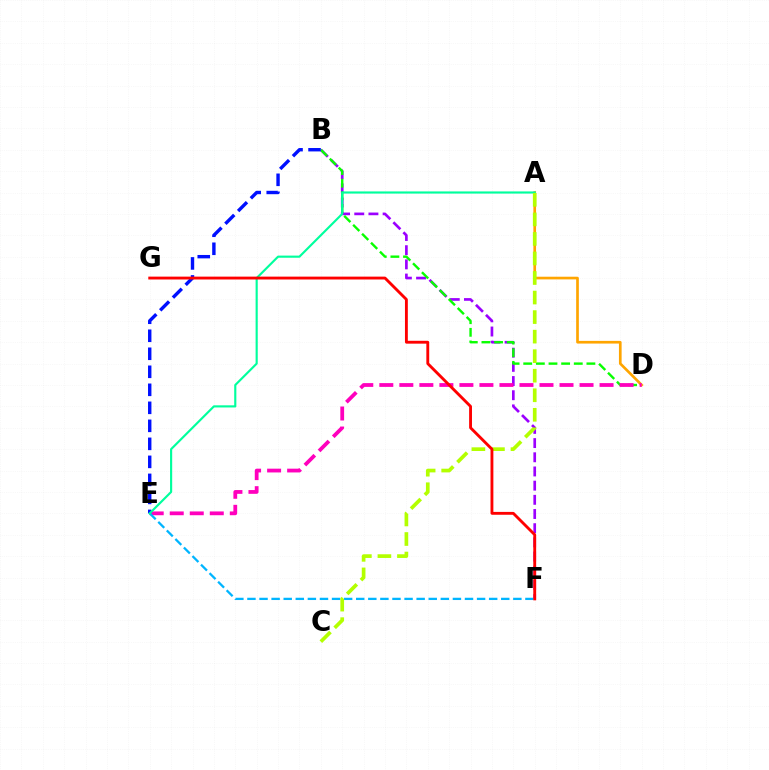{('B', 'F'): [{'color': '#9b00ff', 'line_style': 'dashed', 'thickness': 1.93}], ('B', 'D'): [{'color': '#08ff00', 'line_style': 'dashed', 'thickness': 1.72}], ('A', 'D'): [{'color': '#ffa500', 'line_style': 'solid', 'thickness': 1.93}], ('D', 'E'): [{'color': '#ff00bd', 'line_style': 'dashed', 'thickness': 2.72}], ('B', 'E'): [{'color': '#0010ff', 'line_style': 'dashed', 'thickness': 2.45}], ('E', 'F'): [{'color': '#00b5ff', 'line_style': 'dashed', 'thickness': 1.64}], ('A', 'E'): [{'color': '#00ff9d', 'line_style': 'solid', 'thickness': 1.54}], ('A', 'C'): [{'color': '#b3ff00', 'line_style': 'dashed', 'thickness': 2.65}], ('F', 'G'): [{'color': '#ff0000', 'line_style': 'solid', 'thickness': 2.06}]}